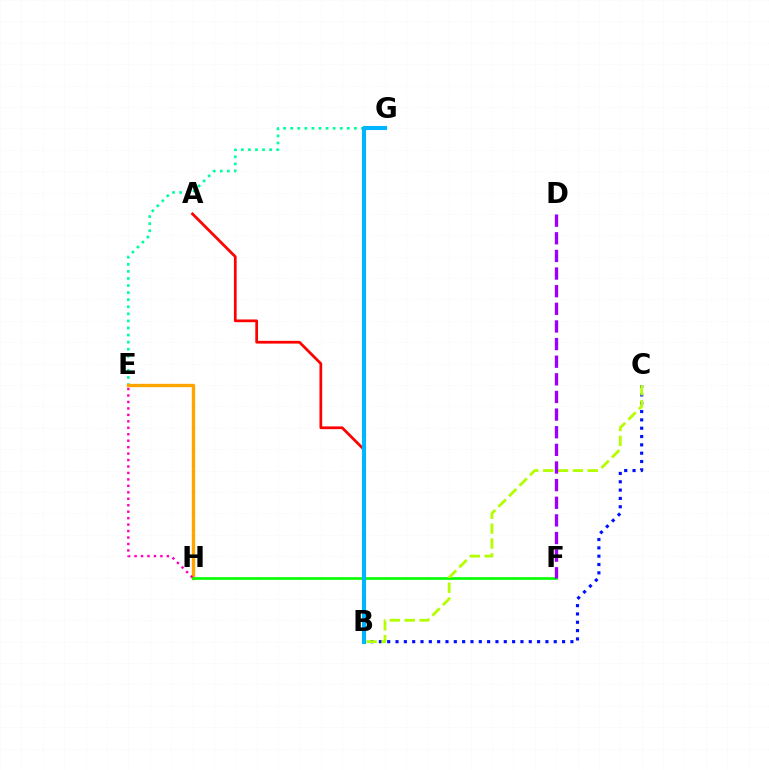{('E', 'G'): [{'color': '#00ff9d', 'line_style': 'dotted', 'thickness': 1.92}], ('B', 'C'): [{'color': '#0010ff', 'line_style': 'dotted', 'thickness': 2.26}, {'color': '#b3ff00', 'line_style': 'dashed', 'thickness': 2.02}], ('E', 'H'): [{'color': '#ffa500', 'line_style': 'solid', 'thickness': 2.43}, {'color': '#ff00bd', 'line_style': 'dotted', 'thickness': 1.75}], ('F', 'H'): [{'color': '#08ff00', 'line_style': 'solid', 'thickness': 1.93}], ('A', 'B'): [{'color': '#ff0000', 'line_style': 'solid', 'thickness': 1.97}], ('D', 'F'): [{'color': '#9b00ff', 'line_style': 'dashed', 'thickness': 2.4}], ('B', 'G'): [{'color': '#00b5ff', 'line_style': 'solid', 'thickness': 2.95}]}